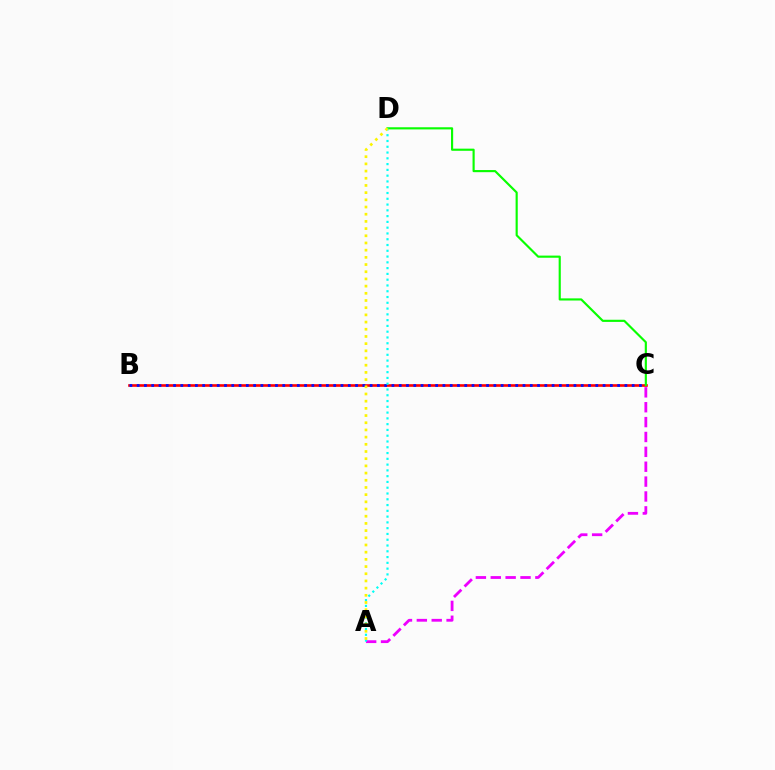{('A', 'C'): [{'color': '#ee00ff', 'line_style': 'dashed', 'thickness': 2.02}], ('B', 'C'): [{'color': '#ff0000', 'line_style': 'solid', 'thickness': 1.9}, {'color': '#0010ff', 'line_style': 'dotted', 'thickness': 1.98}], ('C', 'D'): [{'color': '#08ff00', 'line_style': 'solid', 'thickness': 1.55}], ('A', 'D'): [{'color': '#00fff6', 'line_style': 'dotted', 'thickness': 1.57}, {'color': '#fcf500', 'line_style': 'dotted', 'thickness': 1.95}]}